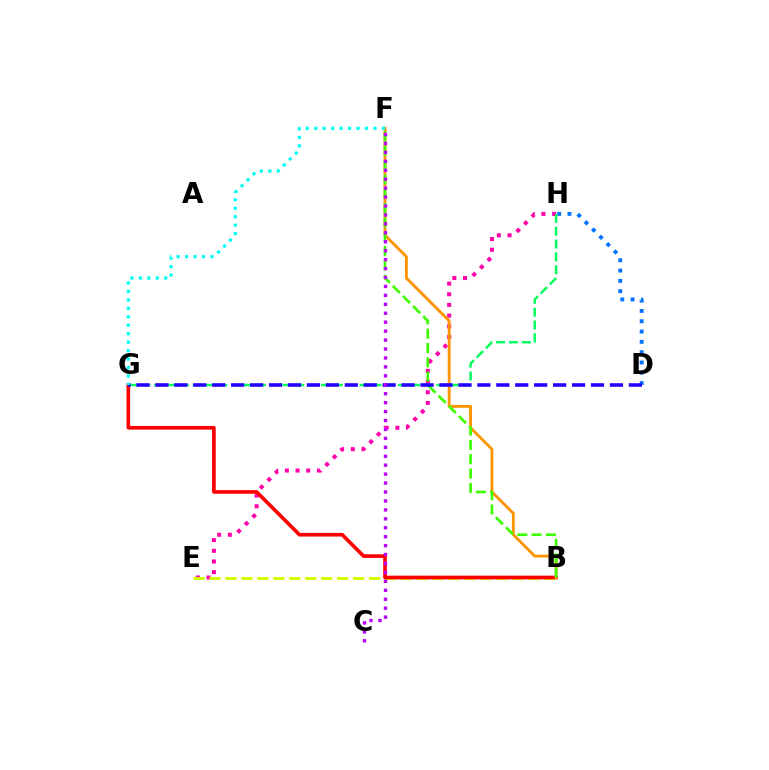{('E', 'H'): [{'color': '#ff00ac', 'line_style': 'dotted', 'thickness': 2.9}], ('B', 'E'): [{'color': '#d1ff00', 'line_style': 'dashed', 'thickness': 2.17}], ('B', 'G'): [{'color': '#ff0000', 'line_style': 'solid', 'thickness': 2.63}], ('D', 'H'): [{'color': '#0074ff', 'line_style': 'dotted', 'thickness': 2.8}], ('B', 'F'): [{'color': '#ff9400', 'line_style': 'solid', 'thickness': 2.06}, {'color': '#3dff00', 'line_style': 'dashed', 'thickness': 1.95}], ('G', 'H'): [{'color': '#00ff5c', 'line_style': 'dashed', 'thickness': 1.74}], ('D', 'G'): [{'color': '#2500ff', 'line_style': 'dashed', 'thickness': 2.57}], ('C', 'F'): [{'color': '#b900ff', 'line_style': 'dotted', 'thickness': 2.43}], ('F', 'G'): [{'color': '#00fff6', 'line_style': 'dotted', 'thickness': 2.3}]}